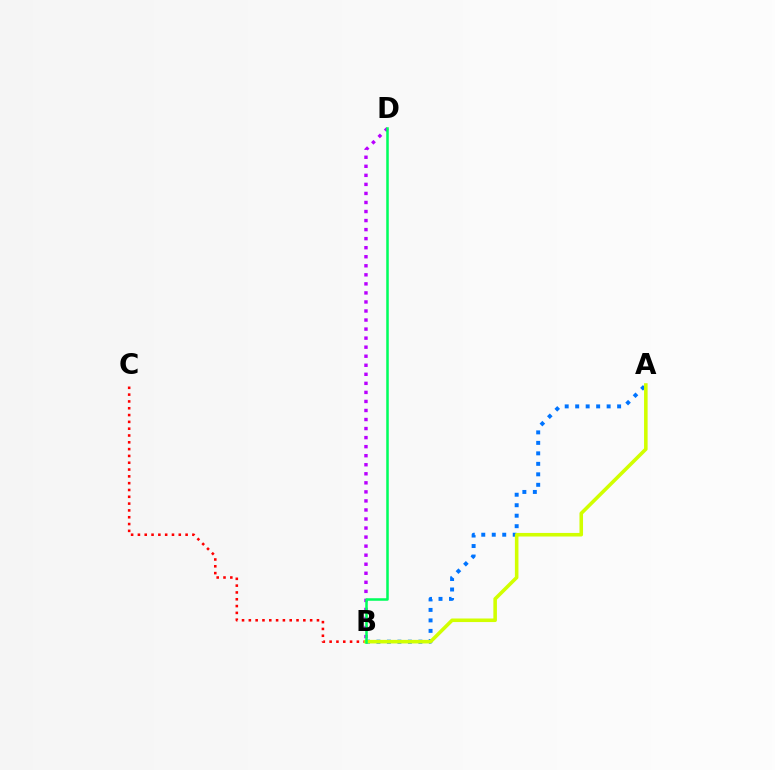{('B', 'C'): [{'color': '#ff0000', 'line_style': 'dotted', 'thickness': 1.85}], ('A', 'B'): [{'color': '#0074ff', 'line_style': 'dotted', 'thickness': 2.85}, {'color': '#d1ff00', 'line_style': 'solid', 'thickness': 2.57}], ('B', 'D'): [{'color': '#b900ff', 'line_style': 'dotted', 'thickness': 2.46}, {'color': '#00ff5c', 'line_style': 'solid', 'thickness': 1.83}]}